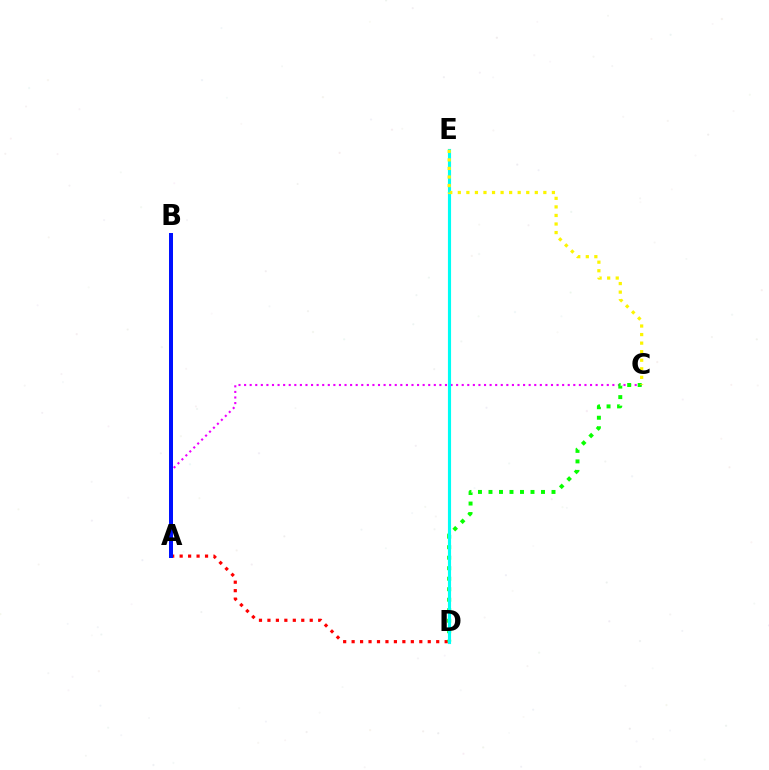{('A', 'D'): [{'color': '#ff0000', 'line_style': 'dotted', 'thickness': 2.3}], ('A', 'C'): [{'color': '#ee00ff', 'line_style': 'dotted', 'thickness': 1.52}], ('C', 'D'): [{'color': '#08ff00', 'line_style': 'dotted', 'thickness': 2.85}], ('A', 'B'): [{'color': '#0010ff', 'line_style': 'solid', 'thickness': 2.87}], ('D', 'E'): [{'color': '#00fff6', 'line_style': 'solid', 'thickness': 2.26}], ('C', 'E'): [{'color': '#fcf500', 'line_style': 'dotted', 'thickness': 2.32}]}